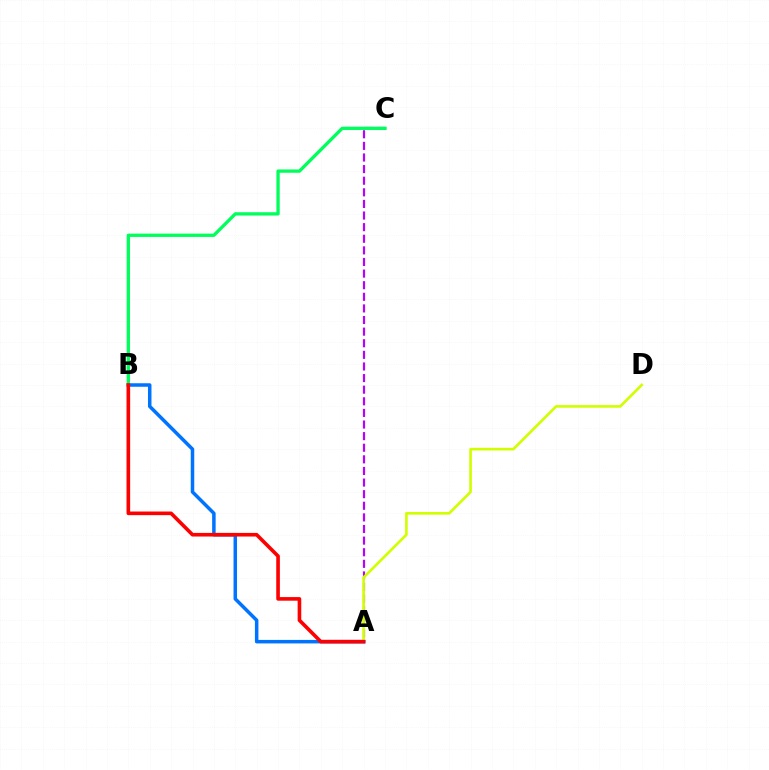{('A', 'B'): [{'color': '#0074ff', 'line_style': 'solid', 'thickness': 2.52}, {'color': '#ff0000', 'line_style': 'solid', 'thickness': 2.61}], ('A', 'C'): [{'color': '#b900ff', 'line_style': 'dashed', 'thickness': 1.58}], ('A', 'D'): [{'color': '#d1ff00', 'line_style': 'solid', 'thickness': 1.9}], ('B', 'C'): [{'color': '#00ff5c', 'line_style': 'solid', 'thickness': 2.39}]}